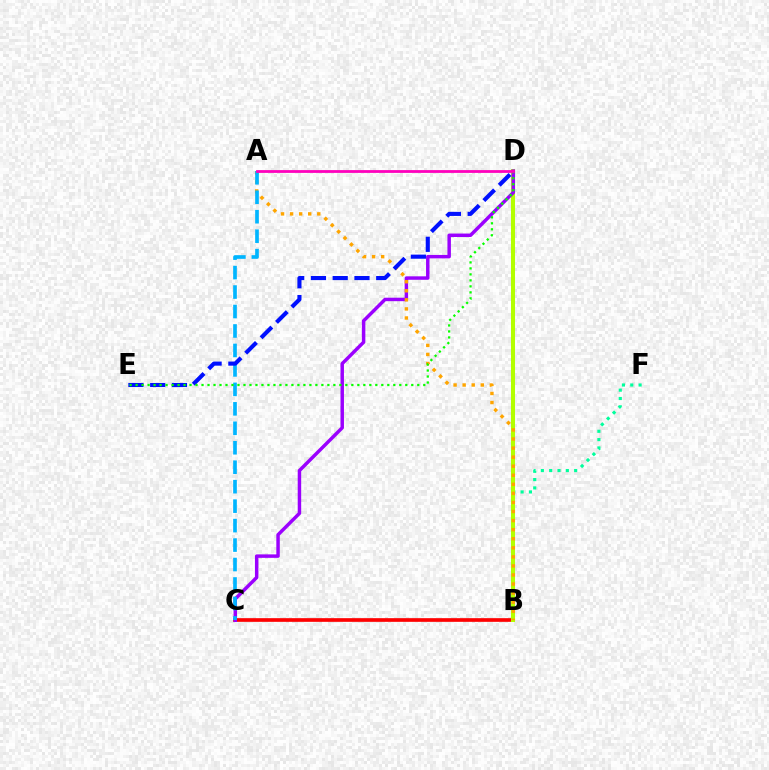{('B', 'C'): [{'color': '#ff0000', 'line_style': 'solid', 'thickness': 2.64}], ('B', 'F'): [{'color': '#00ff9d', 'line_style': 'dotted', 'thickness': 2.26}], ('B', 'D'): [{'color': '#b3ff00', 'line_style': 'solid', 'thickness': 2.91}], ('C', 'D'): [{'color': '#9b00ff', 'line_style': 'solid', 'thickness': 2.49}], ('A', 'B'): [{'color': '#ffa500', 'line_style': 'dotted', 'thickness': 2.46}], ('A', 'C'): [{'color': '#00b5ff', 'line_style': 'dashed', 'thickness': 2.64}], ('D', 'E'): [{'color': '#0010ff', 'line_style': 'dashed', 'thickness': 2.96}, {'color': '#08ff00', 'line_style': 'dotted', 'thickness': 1.63}], ('A', 'D'): [{'color': '#ff00bd', 'line_style': 'solid', 'thickness': 2.01}]}